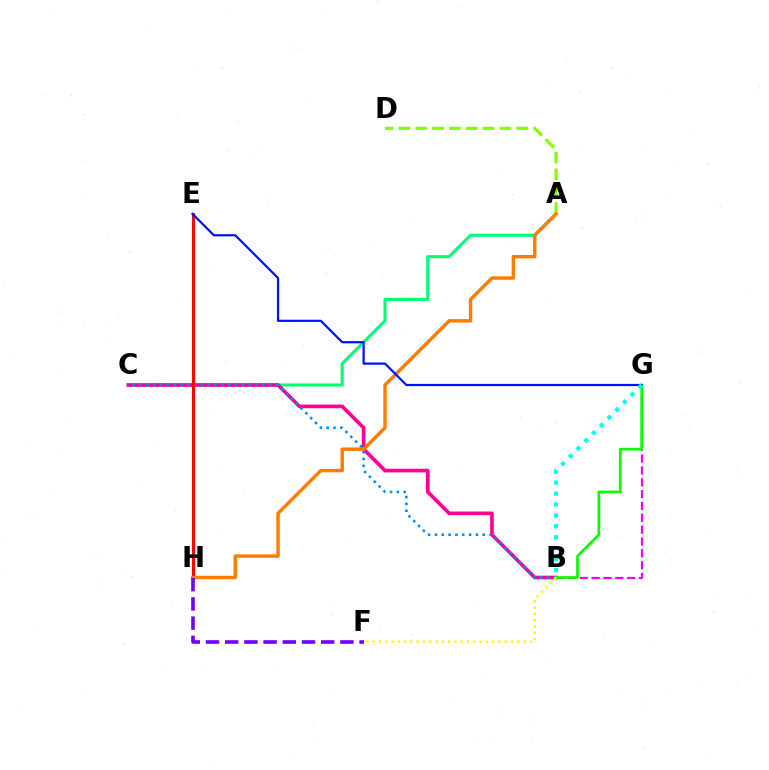{('A', 'D'): [{'color': '#84ff00', 'line_style': 'dashed', 'thickness': 2.29}], ('A', 'C'): [{'color': '#00ff74', 'line_style': 'solid', 'thickness': 2.22}], ('B', 'G'): [{'color': '#ee00ff', 'line_style': 'dashed', 'thickness': 1.61}, {'color': '#08ff00', 'line_style': 'solid', 'thickness': 1.93}, {'color': '#00fff6', 'line_style': 'dotted', 'thickness': 2.97}], ('B', 'C'): [{'color': '#ff0094', 'line_style': 'solid', 'thickness': 2.63}, {'color': '#008cff', 'line_style': 'dotted', 'thickness': 1.86}], ('E', 'H'): [{'color': '#ff0000', 'line_style': 'solid', 'thickness': 2.23}], ('A', 'H'): [{'color': '#ff7c00', 'line_style': 'solid', 'thickness': 2.46}], ('B', 'F'): [{'color': '#fcf500', 'line_style': 'dotted', 'thickness': 1.71}], ('F', 'H'): [{'color': '#7200ff', 'line_style': 'dashed', 'thickness': 2.61}], ('E', 'G'): [{'color': '#0010ff', 'line_style': 'solid', 'thickness': 1.59}]}